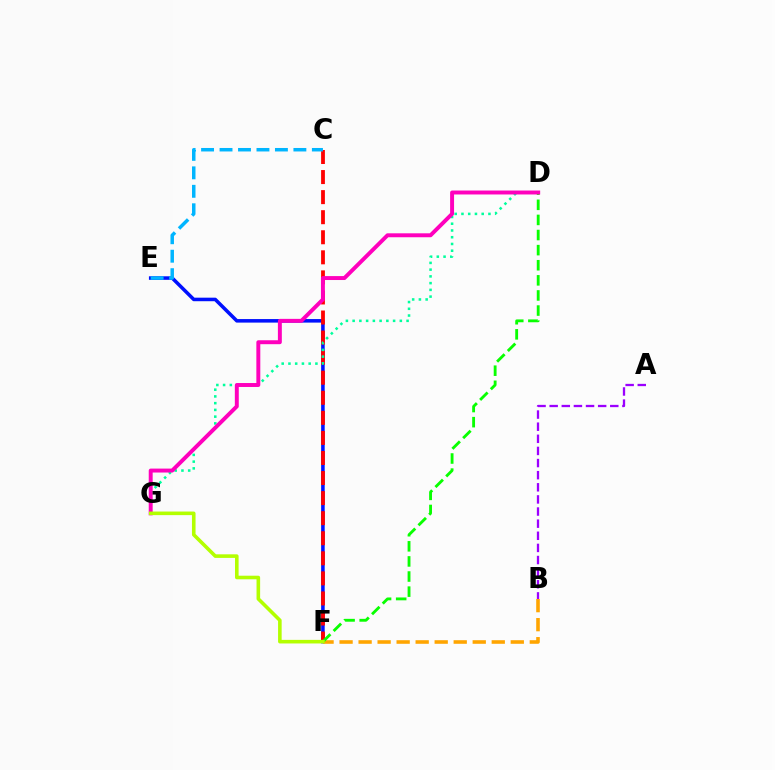{('E', 'F'): [{'color': '#0010ff', 'line_style': 'solid', 'thickness': 2.55}], ('C', 'F'): [{'color': '#ff0000', 'line_style': 'dashed', 'thickness': 2.73}], ('C', 'E'): [{'color': '#00b5ff', 'line_style': 'dashed', 'thickness': 2.51}], ('B', 'F'): [{'color': '#ffa500', 'line_style': 'dashed', 'thickness': 2.58}], ('D', 'F'): [{'color': '#08ff00', 'line_style': 'dashed', 'thickness': 2.05}], ('A', 'B'): [{'color': '#9b00ff', 'line_style': 'dashed', 'thickness': 1.65}], ('D', 'G'): [{'color': '#00ff9d', 'line_style': 'dotted', 'thickness': 1.83}, {'color': '#ff00bd', 'line_style': 'solid', 'thickness': 2.84}], ('F', 'G'): [{'color': '#b3ff00', 'line_style': 'solid', 'thickness': 2.58}]}